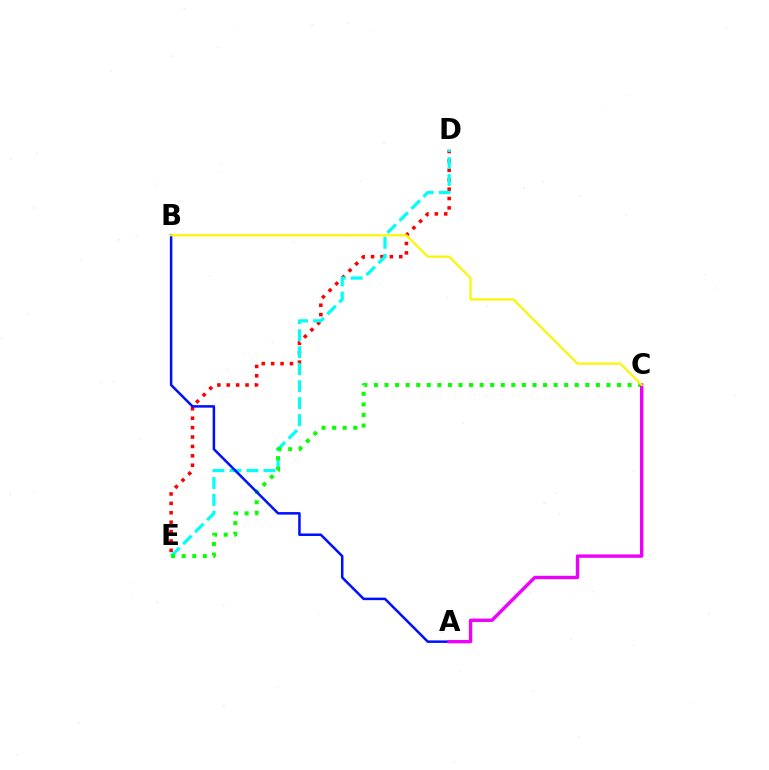{('D', 'E'): [{'color': '#ff0000', 'line_style': 'dotted', 'thickness': 2.55}, {'color': '#00fff6', 'line_style': 'dashed', 'thickness': 2.31}], ('C', 'E'): [{'color': '#08ff00', 'line_style': 'dotted', 'thickness': 2.87}], ('A', 'B'): [{'color': '#0010ff', 'line_style': 'solid', 'thickness': 1.81}], ('A', 'C'): [{'color': '#ee00ff', 'line_style': 'solid', 'thickness': 2.43}], ('B', 'C'): [{'color': '#fcf500', 'line_style': 'solid', 'thickness': 1.57}]}